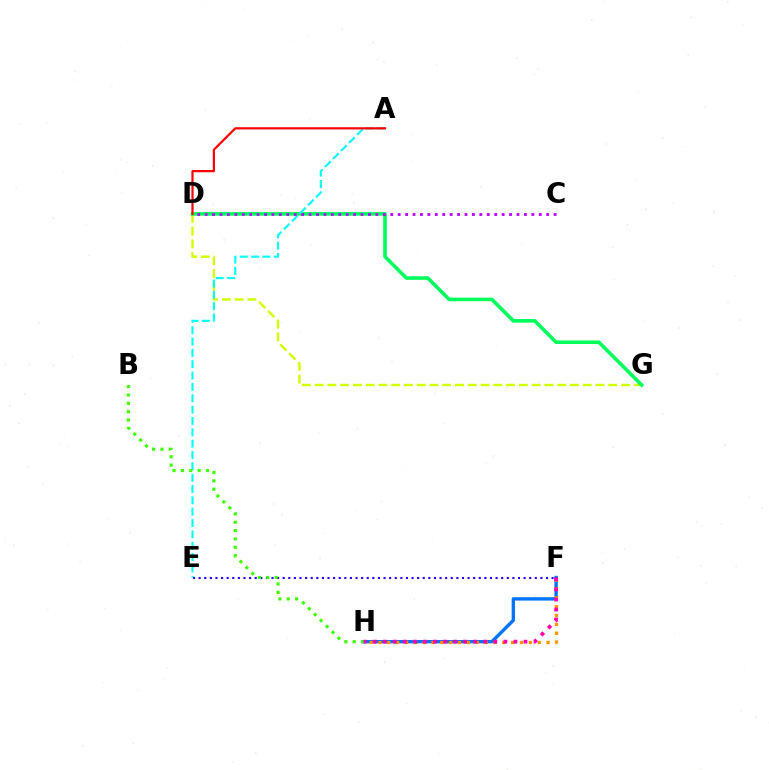{('D', 'G'): [{'color': '#d1ff00', 'line_style': 'dashed', 'thickness': 1.73}, {'color': '#00ff5c', 'line_style': 'solid', 'thickness': 2.59}], ('A', 'E'): [{'color': '#00fff6', 'line_style': 'dashed', 'thickness': 1.54}], ('F', 'H'): [{'color': '#0074ff', 'line_style': 'solid', 'thickness': 2.42}, {'color': '#ff9400', 'line_style': 'dotted', 'thickness': 2.4}, {'color': '#ff00ac', 'line_style': 'dotted', 'thickness': 2.73}], ('C', 'D'): [{'color': '#b900ff', 'line_style': 'dotted', 'thickness': 2.02}], ('E', 'F'): [{'color': '#2500ff', 'line_style': 'dotted', 'thickness': 1.52}], ('B', 'H'): [{'color': '#3dff00', 'line_style': 'dotted', 'thickness': 2.27}], ('A', 'D'): [{'color': '#ff0000', 'line_style': 'solid', 'thickness': 1.59}]}